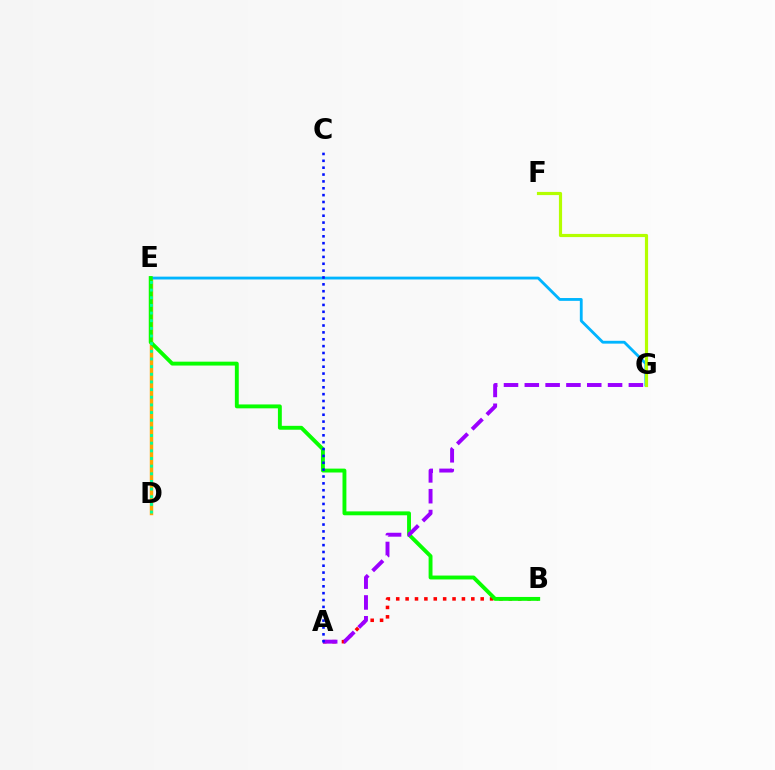{('D', 'E'): [{'color': '#ff00bd', 'line_style': 'dotted', 'thickness': 1.85}, {'color': '#ffa500', 'line_style': 'solid', 'thickness': 2.47}, {'color': '#00ff9d', 'line_style': 'dotted', 'thickness': 2.08}], ('A', 'B'): [{'color': '#ff0000', 'line_style': 'dotted', 'thickness': 2.55}], ('E', 'G'): [{'color': '#00b5ff', 'line_style': 'solid', 'thickness': 2.03}], ('B', 'E'): [{'color': '#08ff00', 'line_style': 'solid', 'thickness': 2.8}], ('A', 'G'): [{'color': '#9b00ff', 'line_style': 'dashed', 'thickness': 2.83}], ('A', 'C'): [{'color': '#0010ff', 'line_style': 'dotted', 'thickness': 1.86}], ('F', 'G'): [{'color': '#b3ff00', 'line_style': 'solid', 'thickness': 2.28}]}